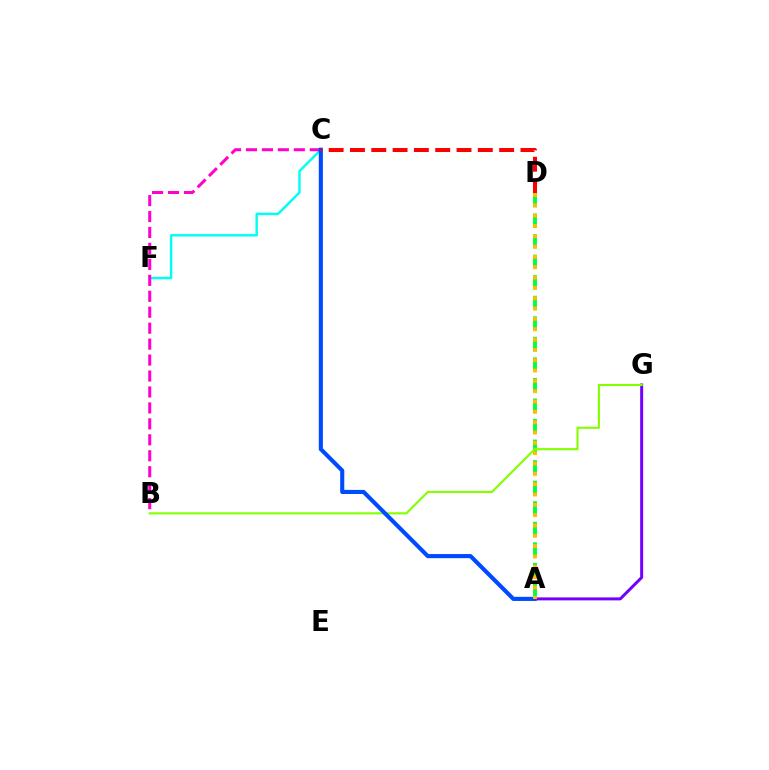{('C', 'F'): [{'color': '#00fff6', 'line_style': 'solid', 'thickness': 1.76}], ('A', 'D'): [{'color': '#00ff39', 'line_style': 'dashed', 'thickness': 2.79}, {'color': '#ffbd00', 'line_style': 'dotted', 'thickness': 2.81}], ('A', 'G'): [{'color': '#7200ff', 'line_style': 'solid', 'thickness': 2.15}], ('B', 'C'): [{'color': '#ff00cf', 'line_style': 'dashed', 'thickness': 2.17}], ('B', 'G'): [{'color': '#84ff00', 'line_style': 'solid', 'thickness': 1.53}], ('A', 'C'): [{'color': '#004bff', 'line_style': 'solid', 'thickness': 2.96}], ('C', 'D'): [{'color': '#ff0000', 'line_style': 'dashed', 'thickness': 2.9}]}